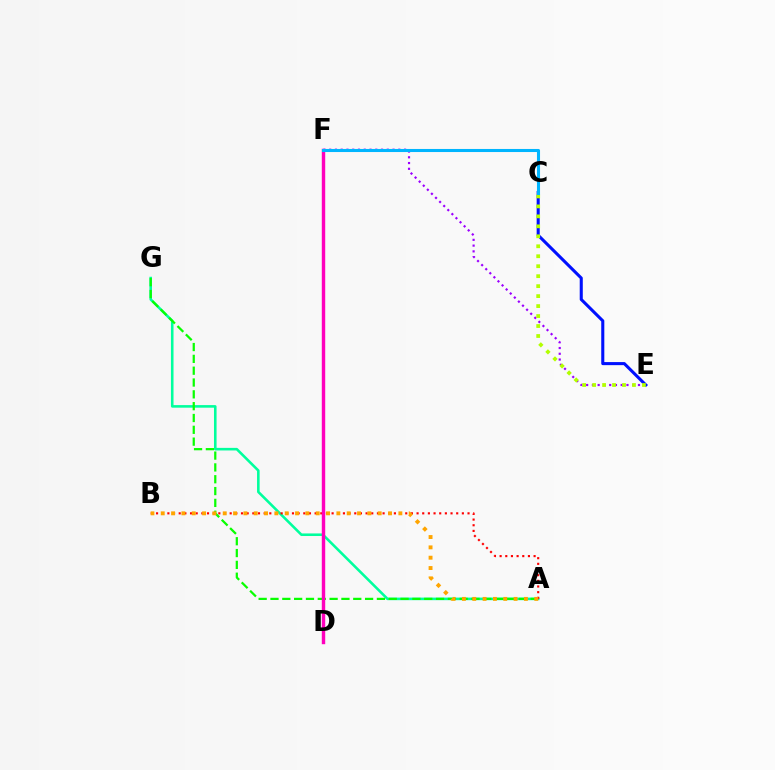{('A', 'G'): [{'color': '#00ff9d', 'line_style': 'solid', 'thickness': 1.86}, {'color': '#08ff00', 'line_style': 'dashed', 'thickness': 1.61}], ('A', 'B'): [{'color': '#ff0000', 'line_style': 'dotted', 'thickness': 1.54}, {'color': '#ffa500', 'line_style': 'dotted', 'thickness': 2.81}], ('E', 'F'): [{'color': '#9b00ff', 'line_style': 'dotted', 'thickness': 1.56}], ('D', 'F'): [{'color': '#ff00bd', 'line_style': 'solid', 'thickness': 2.46}], ('C', 'E'): [{'color': '#0010ff', 'line_style': 'solid', 'thickness': 2.21}, {'color': '#b3ff00', 'line_style': 'dotted', 'thickness': 2.71}], ('C', 'F'): [{'color': '#00b5ff', 'line_style': 'solid', 'thickness': 2.21}]}